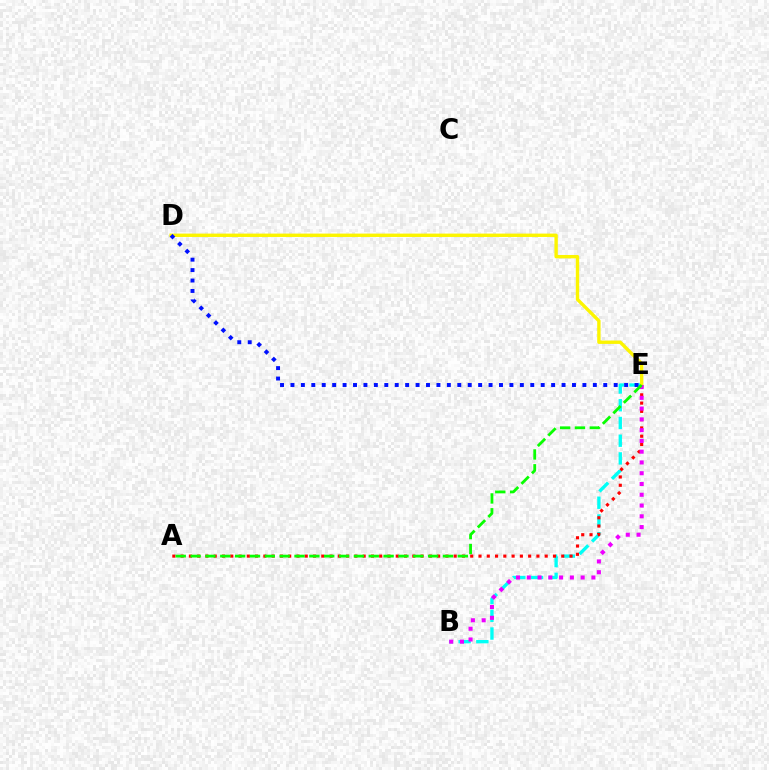{('B', 'E'): [{'color': '#00fff6', 'line_style': 'dashed', 'thickness': 2.41}, {'color': '#ee00ff', 'line_style': 'dotted', 'thickness': 2.93}], ('D', 'E'): [{'color': '#fcf500', 'line_style': 'solid', 'thickness': 2.43}, {'color': '#0010ff', 'line_style': 'dotted', 'thickness': 2.83}], ('A', 'E'): [{'color': '#ff0000', 'line_style': 'dotted', 'thickness': 2.25}, {'color': '#08ff00', 'line_style': 'dashed', 'thickness': 2.02}]}